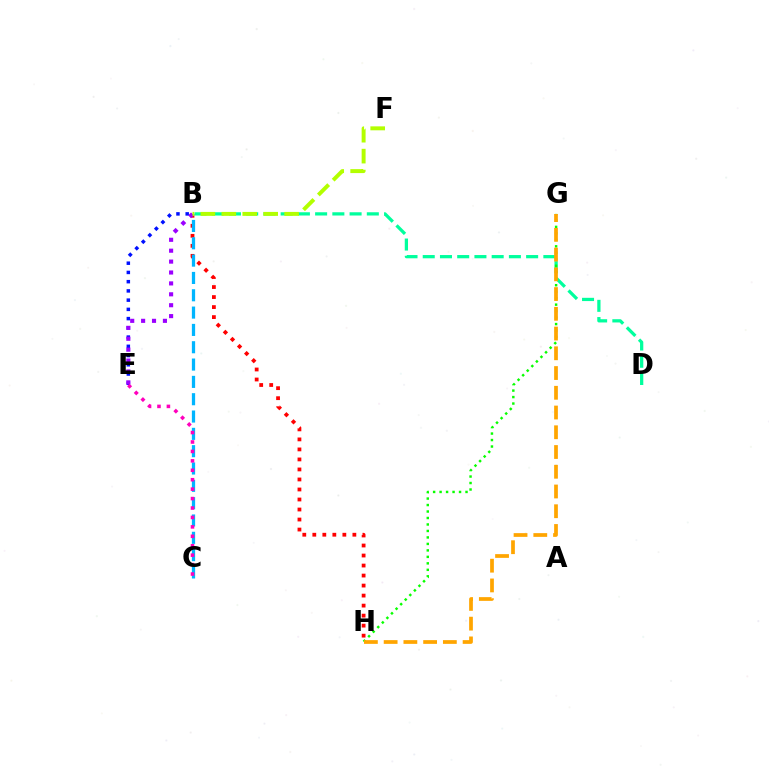{('B', 'H'): [{'color': '#ff0000', 'line_style': 'dotted', 'thickness': 2.72}], ('B', 'D'): [{'color': '#00ff9d', 'line_style': 'dashed', 'thickness': 2.34}], ('B', 'C'): [{'color': '#00b5ff', 'line_style': 'dashed', 'thickness': 2.35}], ('B', 'E'): [{'color': '#0010ff', 'line_style': 'dotted', 'thickness': 2.51}, {'color': '#9b00ff', 'line_style': 'dotted', 'thickness': 2.96}], ('G', 'H'): [{'color': '#08ff00', 'line_style': 'dotted', 'thickness': 1.76}, {'color': '#ffa500', 'line_style': 'dashed', 'thickness': 2.68}], ('C', 'E'): [{'color': '#ff00bd', 'line_style': 'dotted', 'thickness': 2.56}], ('B', 'F'): [{'color': '#b3ff00', 'line_style': 'dashed', 'thickness': 2.84}]}